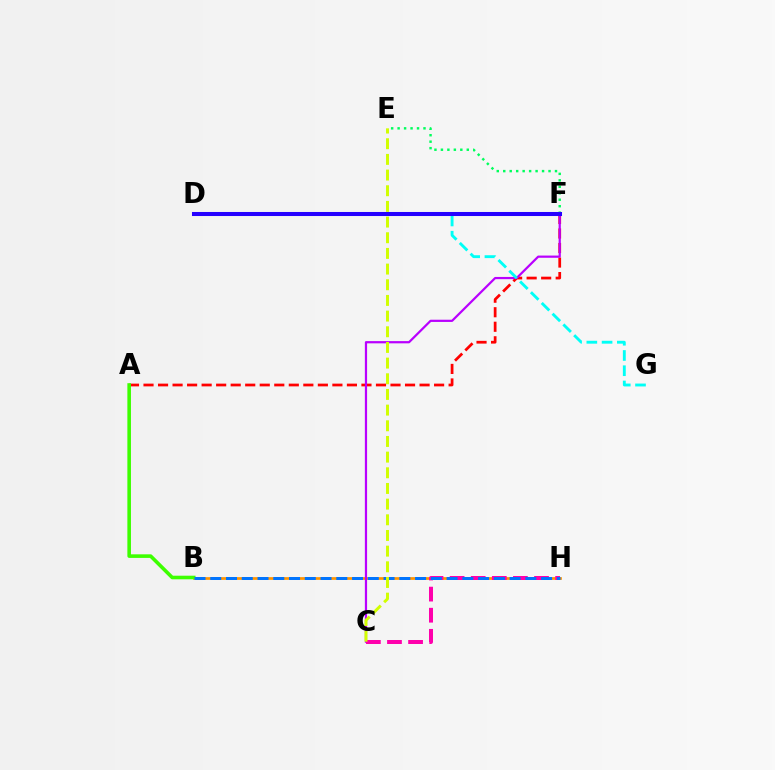{('B', 'H'): [{'color': '#ff9400', 'line_style': 'solid', 'thickness': 1.96}, {'color': '#0074ff', 'line_style': 'dashed', 'thickness': 2.14}], ('A', 'F'): [{'color': '#ff0000', 'line_style': 'dashed', 'thickness': 1.97}], ('A', 'B'): [{'color': '#3dff00', 'line_style': 'solid', 'thickness': 2.59}], ('E', 'F'): [{'color': '#00ff5c', 'line_style': 'dotted', 'thickness': 1.76}], ('C', 'F'): [{'color': '#b900ff', 'line_style': 'solid', 'thickness': 1.6}], ('C', 'H'): [{'color': '#ff00ac', 'line_style': 'dashed', 'thickness': 2.87}], ('D', 'G'): [{'color': '#00fff6', 'line_style': 'dashed', 'thickness': 2.07}], ('C', 'E'): [{'color': '#d1ff00', 'line_style': 'dashed', 'thickness': 2.13}], ('D', 'F'): [{'color': '#2500ff', 'line_style': 'solid', 'thickness': 2.91}]}